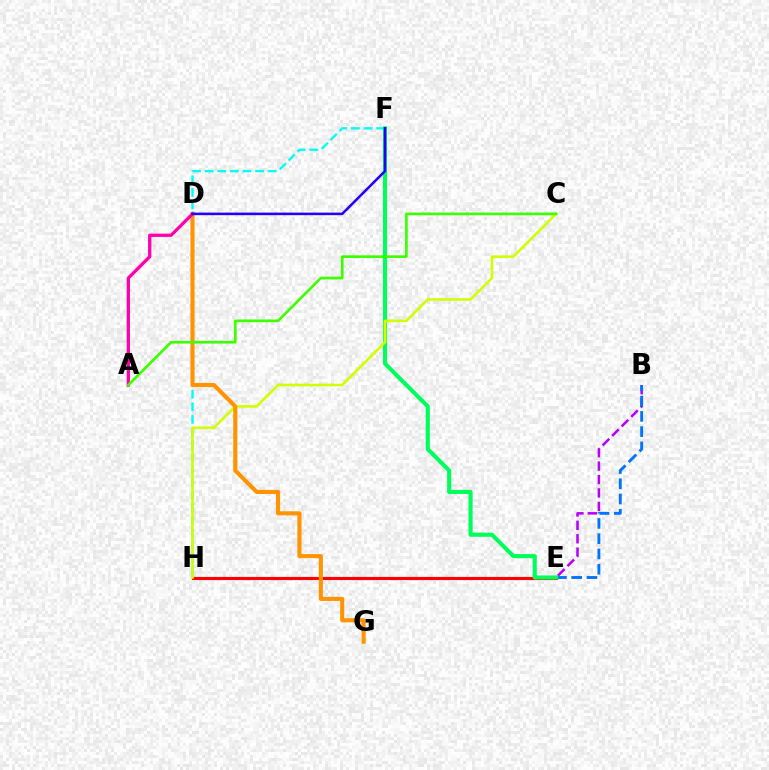{('B', 'E'): [{'color': '#b900ff', 'line_style': 'dashed', 'thickness': 1.83}, {'color': '#0074ff', 'line_style': 'dashed', 'thickness': 2.07}], ('E', 'H'): [{'color': '#ff0000', 'line_style': 'solid', 'thickness': 2.27}], ('F', 'H'): [{'color': '#00fff6', 'line_style': 'dashed', 'thickness': 1.71}], ('E', 'F'): [{'color': '#00ff5c', 'line_style': 'solid', 'thickness': 2.97}], ('C', 'H'): [{'color': '#d1ff00', 'line_style': 'solid', 'thickness': 1.87}], ('D', 'G'): [{'color': '#ff9400', 'line_style': 'solid', 'thickness': 2.96}], ('A', 'D'): [{'color': '#ff00ac', 'line_style': 'solid', 'thickness': 2.36}], ('D', 'F'): [{'color': '#2500ff', 'line_style': 'solid', 'thickness': 1.85}], ('A', 'C'): [{'color': '#3dff00', 'line_style': 'solid', 'thickness': 1.93}]}